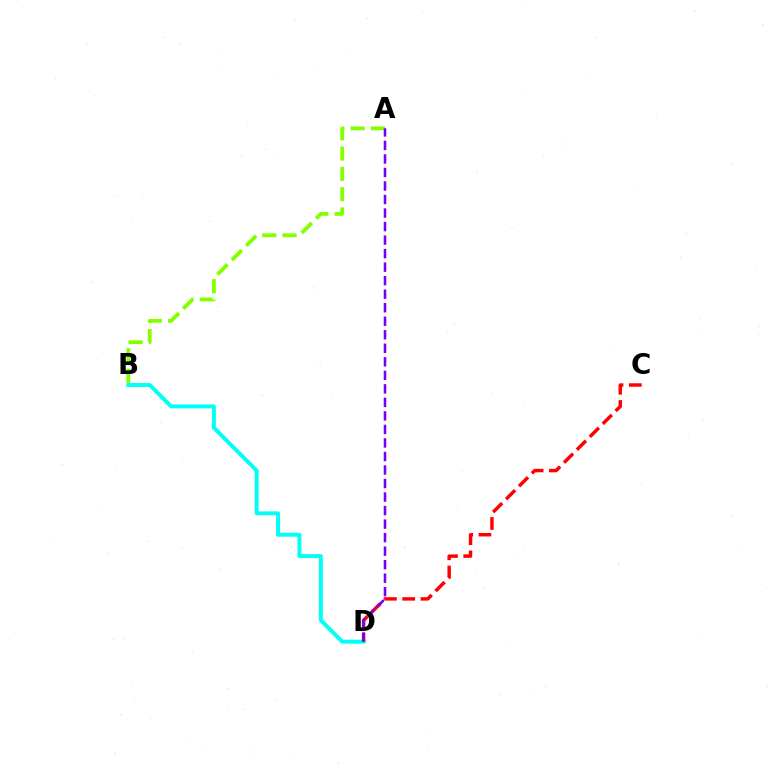{('A', 'B'): [{'color': '#84ff00', 'line_style': 'dashed', 'thickness': 2.76}], ('B', 'D'): [{'color': '#00fff6', 'line_style': 'solid', 'thickness': 2.84}], ('C', 'D'): [{'color': '#ff0000', 'line_style': 'dashed', 'thickness': 2.48}], ('A', 'D'): [{'color': '#7200ff', 'line_style': 'dashed', 'thickness': 1.84}]}